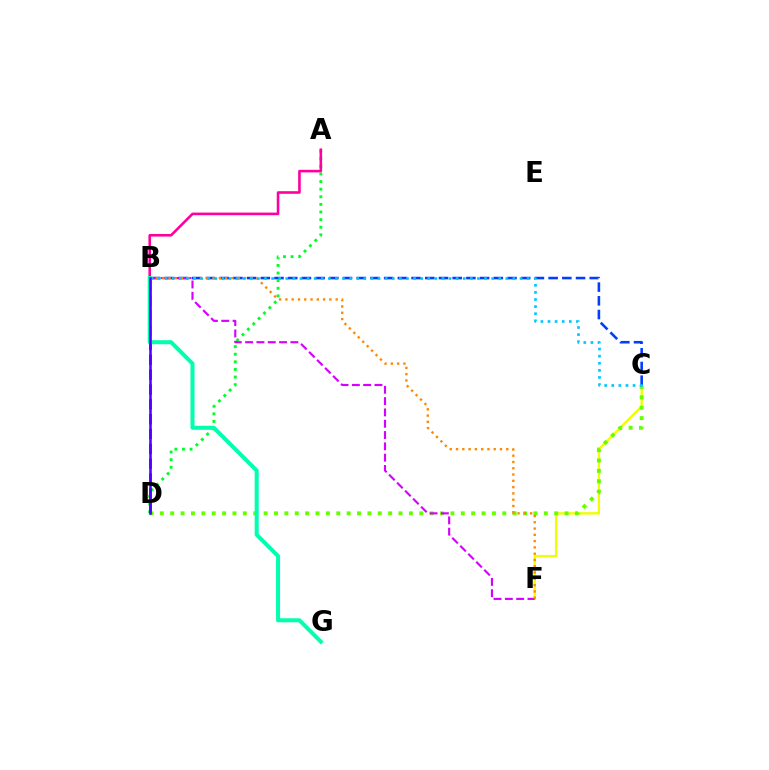{('C', 'F'): [{'color': '#eeff00', 'line_style': 'solid', 'thickness': 1.71}], ('B', 'C'): [{'color': '#003fff', 'line_style': 'dashed', 'thickness': 1.86}, {'color': '#00c7ff', 'line_style': 'dotted', 'thickness': 1.93}], ('A', 'D'): [{'color': '#00ff27', 'line_style': 'dotted', 'thickness': 2.07}], ('A', 'B'): [{'color': '#ff00a0', 'line_style': 'solid', 'thickness': 1.87}], ('C', 'D'): [{'color': '#66ff00', 'line_style': 'dotted', 'thickness': 2.82}], ('B', 'F'): [{'color': '#d600ff', 'line_style': 'dashed', 'thickness': 1.54}, {'color': '#ff8800', 'line_style': 'dotted', 'thickness': 1.71}], ('B', 'D'): [{'color': '#ff0000', 'line_style': 'dashed', 'thickness': 2.02}, {'color': '#4f00ff', 'line_style': 'solid', 'thickness': 1.82}], ('B', 'G'): [{'color': '#00ffaf', 'line_style': 'solid', 'thickness': 2.89}]}